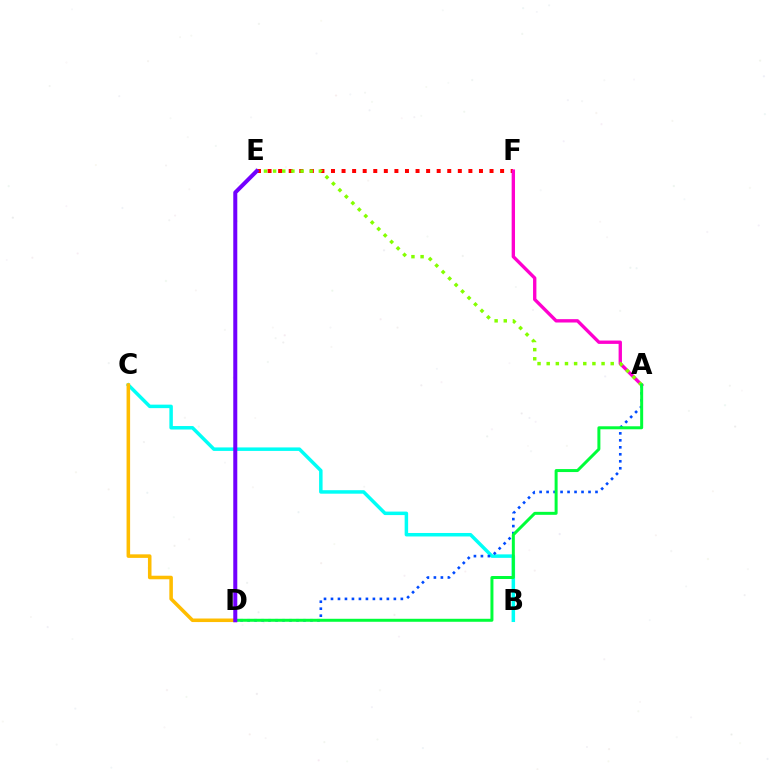{('E', 'F'): [{'color': '#ff0000', 'line_style': 'dotted', 'thickness': 2.87}], ('B', 'C'): [{'color': '#00fff6', 'line_style': 'solid', 'thickness': 2.51}], ('C', 'D'): [{'color': '#ffbd00', 'line_style': 'solid', 'thickness': 2.56}], ('A', 'F'): [{'color': '#ff00cf', 'line_style': 'solid', 'thickness': 2.41}], ('A', 'D'): [{'color': '#004bff', 'line_style': 'dotted', 'thickness': 1.9}, {'color': '#00ff39', 'line_style': 'solid', 'thickness': 2.15}], ('A', 'E'): [{'color': '#84ff00', 'line_style': 'dotted', 'thickness': 2.48}], ('D', 'E'): [{'color': '#7200ff', 'line_style': 'solid', 'thickness': 2.89}]}